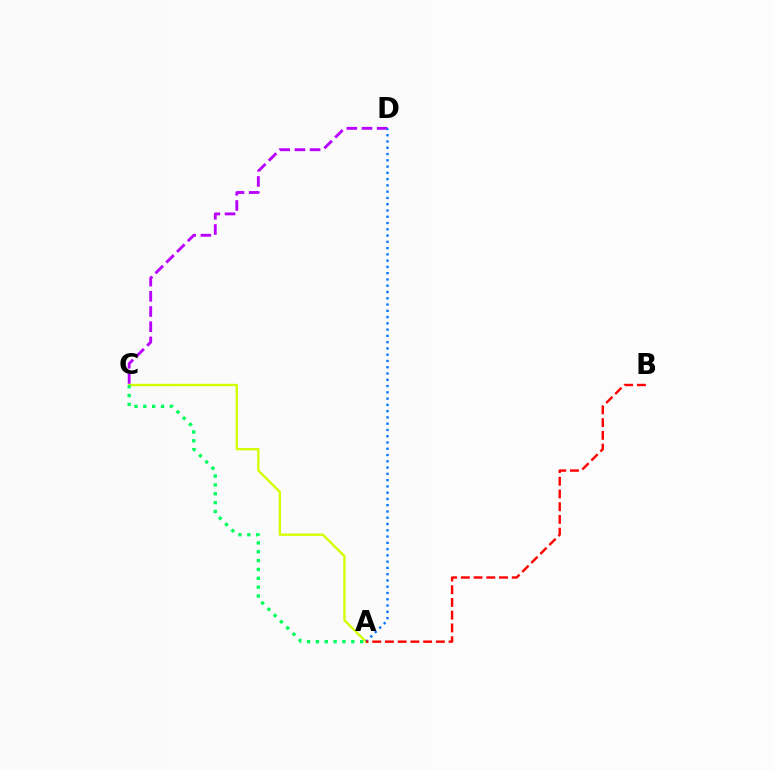{('A', 'C'): [{'color': '#d1ff00', 'line_style': 'solid', 'thickness': 1.7}, {'color': '#00ff5c', 'line_style': 'dotted', 'thickness': 2.4}], ('C', 'D'): [{'color': '#b900ff', 'line_style': 'dashed', 'thickness': 2.06}], ('A', 'D'): [{'color': '#0074ff', 'line_style': 'dotted', 'thickness': 1.7}], ('A', 'B'): [{'color': '#ff0000', 'line_style': 'dashed', 'thickness': 1.73}]}